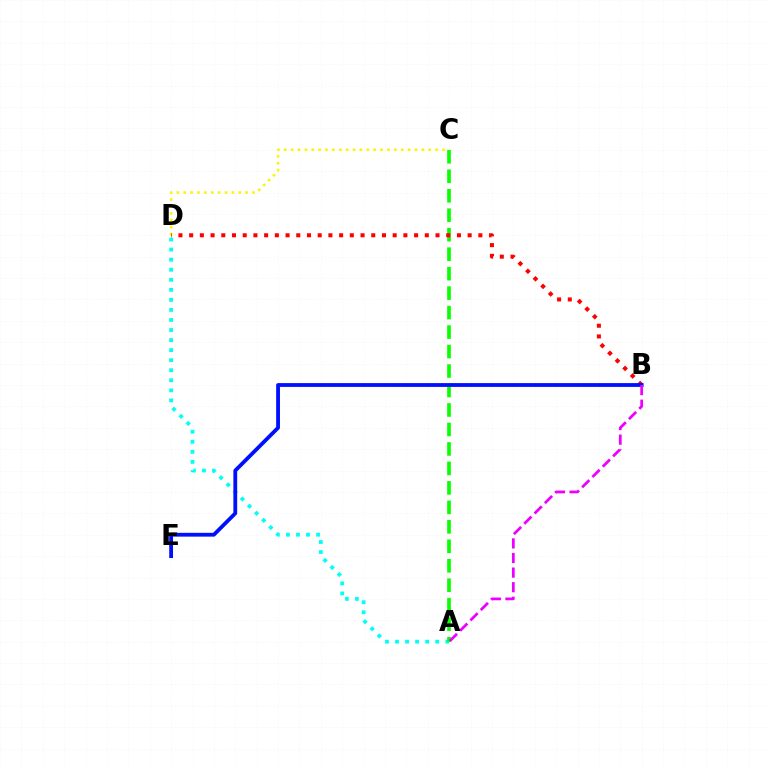{('A', 'D'): [{'color': '#00fff6', 'line_style': 'dotted', 'thickness': 2.73}], ('C', 'D'): [{'color': '#fcf500', 'line_style': 'dotted', 'thickness': 1.87}], ('A', 'C'): [{'color': '#08ff00', 'line_style': 'dashed', 'thickness': 2.65}], ('B', 'D'): [{'color': '#ff0000', 'line_style': 'dotted', 'thickness': 2.91}], ('B', 'E'): [{'color': '#0010ff', 'line_style': 'solid', 'thickness': 2.74}], ('A', 'B'): [{'color': '#ee00ff', 'line_style': 'dashed', 'thickness': 1.98}]}